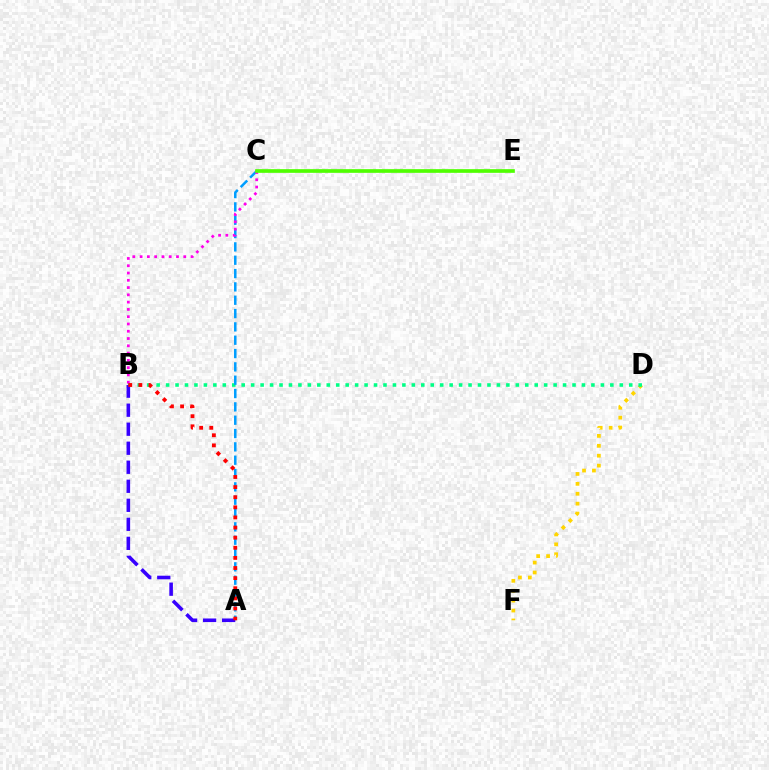{('D', 'F'): [{'color': '#ffd500', 'line_style': 'dotted', 'thickness': 2.69}], ('B', 'D'): [{'color': '#00ff86', 'line_style': 'dotted', 'thickness': 2.57}], ('A', 'C'): [{'color': '#009eff', 'line_style': 'dashed', 'thickness': 1.81}], ('B', 'C'): [{'color': '#ff00ed', 'line_style': 'dotted', 'thickness': 1.98}], ('A', 'B'): [{'color': '#3700ff', 'line_style': 'dashed', 'thickness': 2.58}, {'color': '#ff0000', 'line_style': 'dotted', 'thickness': 2.75}], ('C', 'E'): [{'color': '#4fff00', 'line_style': 'solid', 'thickness': 2.65}]}